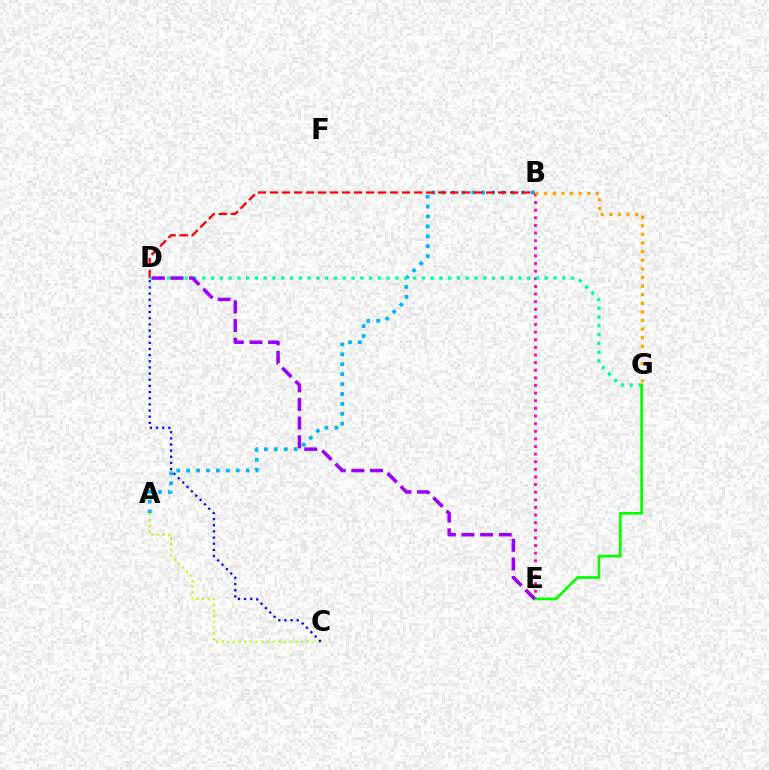{('B', 'E'): [{'color': '#ff00bd', 'line_style': 'dotted', 'thickness': 2.07}], ('A', 'B'): [{'color': '#00b5ff', 'line_style': 'dotted', 'thickness': 2.69}], ('B', 'G'): [{'color': '#ffa500', 'line_style': 'dotted', 'thickness': 2.34}], ('A', 'C'): [{'color': '#b3ff00', 'line_style': 'dotted', 'thickness': 1.54}], ('C', 'D'): [{'color': '#0010ff', 'line_style': 'dotted', 'thickness': 1.67}], ('B', 'D'): [{'color': '#ff0000', 'line_style': 'dashed', 'thickness': 1.63}], ('D', 'G'): [{'color': '#00ff9d', 'line_style': 'dotted', 'thickness': 2.39}], ('E', 'G'): [{'color': '#08ff00', 'line_style': 'solid', 'thickness': 1.95}], ('D', 'E'): [{'color': '#9b00ff', 'line_style': 'dashed', 'thickness': 2.53}]}